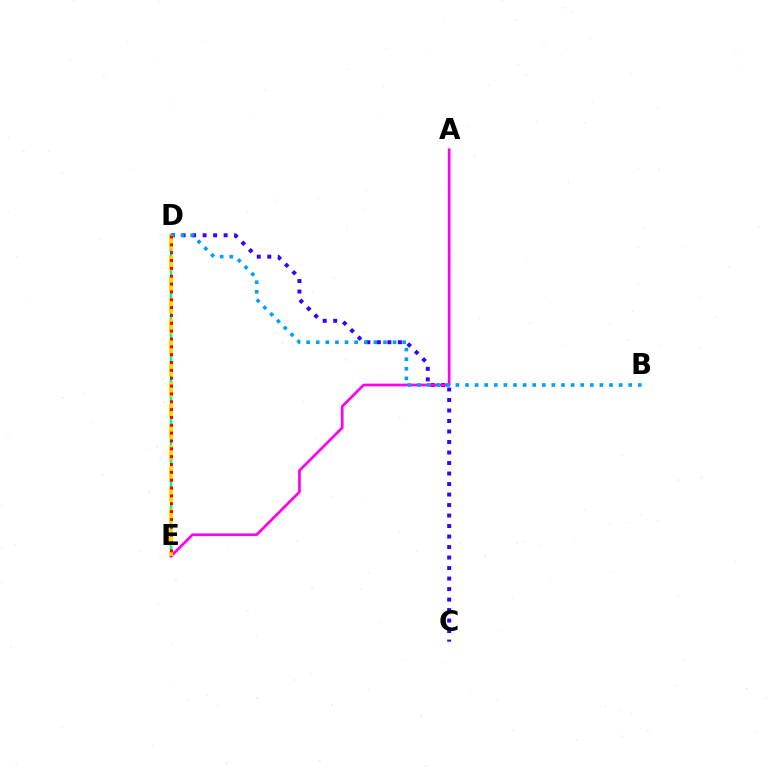{('D', 'E'): [{'color': '#4fff00', 'line_style': 'dotted', 'thickness': 1.8}, {'color': '#00ff86', 'line_style': 'solid', 'thickness': 1.76}, {'color': '#ffd500', 'line_style': 'dashed', 'thickness': 2.86}, {'color': '#ff0000', 'line_style': 'dotted', 'thickness': 2.13}], ('C', 'D'): [{'color': '#3700ff', 'line_style': 'dotted', 'thickness': 2.85}], ('A', 'E'): [{'color': '#ff00ed', 'line_style': 'solid', 'thickness': 1.94}], ('B', 'D'): [{'color': '#009eff', 'line_style': 'dotted', 'thickness': 2.61}]}